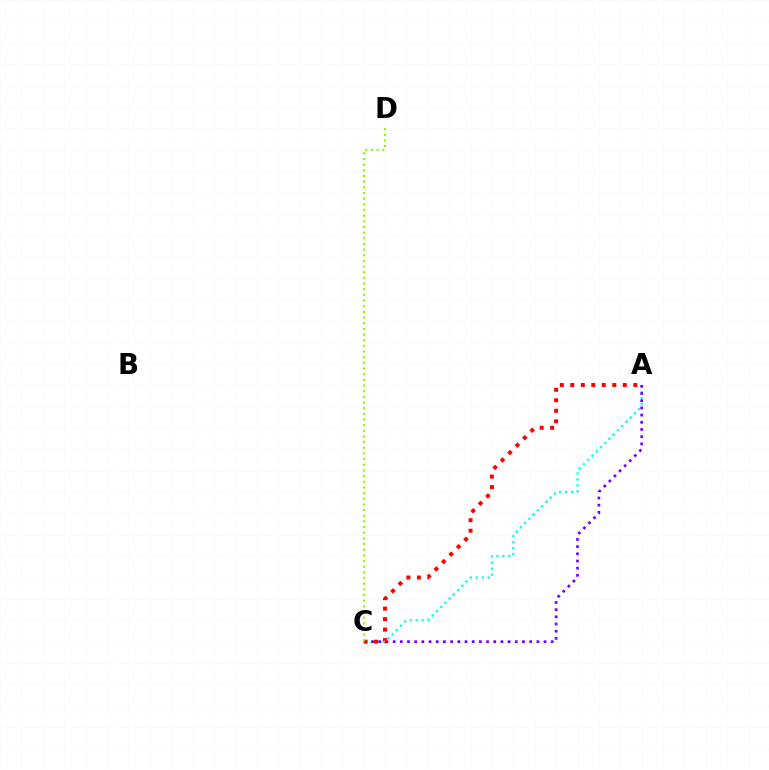{('A', 'C'): [{'color': '#00fff6', 'line_style': 'dotted', 'thickness': 1.63}, {'color': '#7200ff', 'line_style': 'dotted', 'thickness': 1.95}, {'color': '#ff0000', 'line_style': 'dotted', 'thickness': 2.85}], ('C', 'D'): [{'color': '#84ff00', 'line_style': 'dotted', 'thickness': 1.54}]}